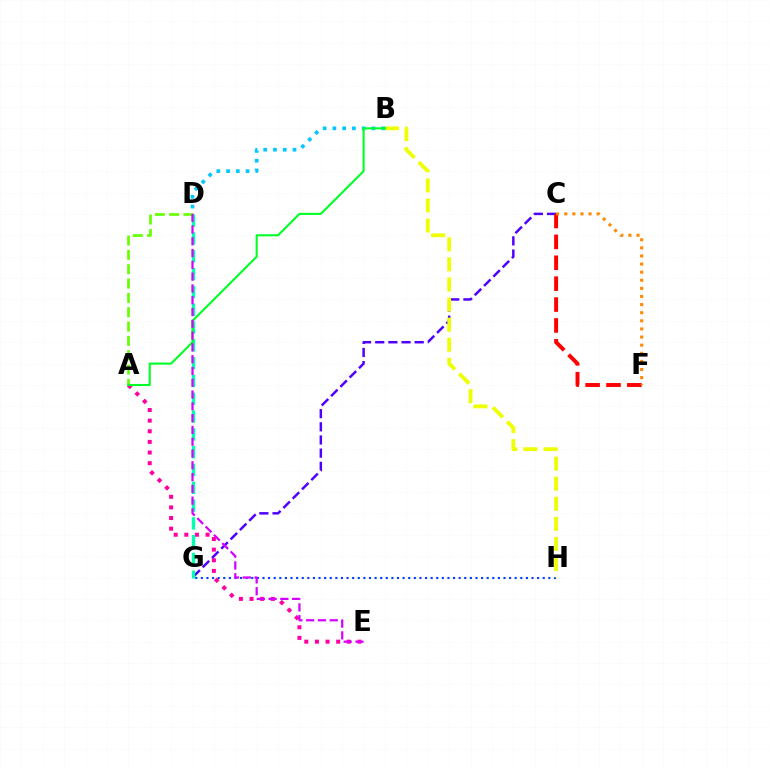{('G', 'H'): [{'color': '#003fff', 'line_style': 'dotted', 'thickness': 1.52}], ('B', 'D'): [{'color': '#00c7ff', 'line_style': 'dotted', 'thickness': 2.65}], ('A', 'E'): [{'color': '#ff00a0', 'line_style': 'dotted', 'thickness': 2.89}], ('A', 'D'): [{'color': '#66ff00', 'line_style': 'dashed', 'thickness': 1.95}], ('C', 'G'): [{'color': '#4f00ff', 'line_style': 'dashed', 'thickness': 1.79}], ('D', 'G'): [{'color': '#00ffaf', 'line_style': 'dashed', 'thickness': 2.42}], ('B', 'H'): [{'color': '#eeff00', 'line_style': 'dashed', 'thickness': 2.73}], ('A', 'B'): [{'color': '#00ff27', 'line_style': 'solid', 'thickness': 1.51}], ('C', 'F'): [{'color': '#ff0000', 'line_style': 'dashed', 'thickness': 2.84}, {'color': '#ff8800', 'line_style': 'dotted', 'thickness': 2.2}], ('D', 'E'): [{'color': '#d600ff', 'line_style': 'dashed', 'thickness': 1.6}]}